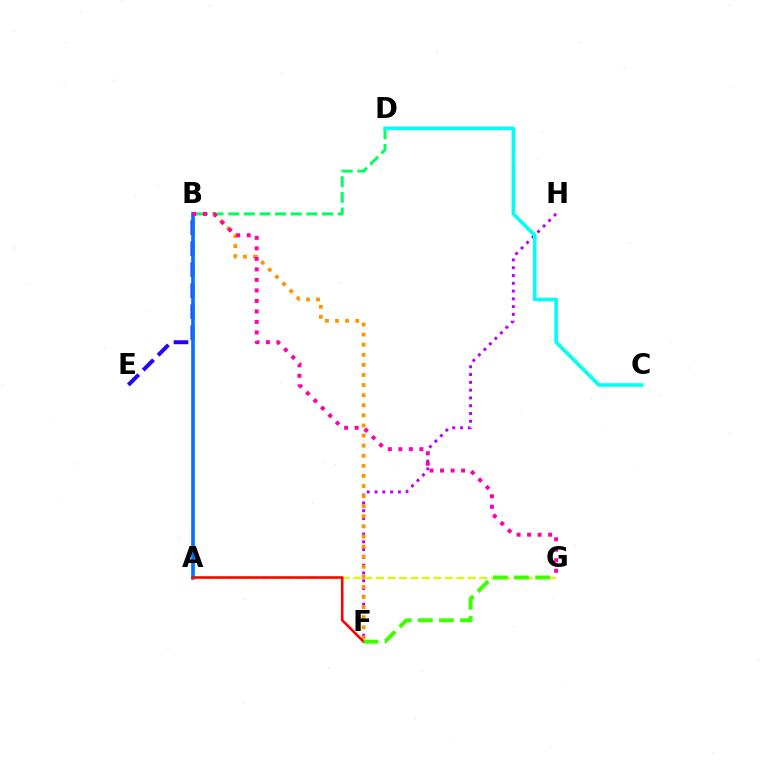{('F', 'H'): [{'color': '#b900ff', 'line_style': 'dotted', 'thickness': 2.12}], ('B', 'D'): [{'color': '#00ff5c', 'line_style': 'dashed', 'thickness': 2.12}], ('B', 'F'): [{'color': '#ff9400', 'line_style': 'dotted', 'thickness': 2.74}], ('B', 'E'): [{'color': '#2500ff', 'line_style': 'dashed', 'thickness': 2.86}], ('A', 'B'): [{'color': '#0074ff', 'line_style': 'solid', 'thickness': 2.63}], ('A', 'G'): [{'color': '#d1ff00', 'line_style': 'dashed', 'thickness': 1.56}], ('A', 'F'): [{'color': '#ff0000', 'line_style': 'solid', 'thickness': 1.86}], ('C', 'D'): [{'color': '#00fff6', 'line_style': 'solid', 'thickness': 2.59}], ('B', 'G'): [{'color': '#ff00ac', 'line_style': 'dotted', 'thickness': 2.86}], ('F', 'G'): [{'color': '#3dff00', 'line_style': 'dashed', 'thickness': 2.86}]}